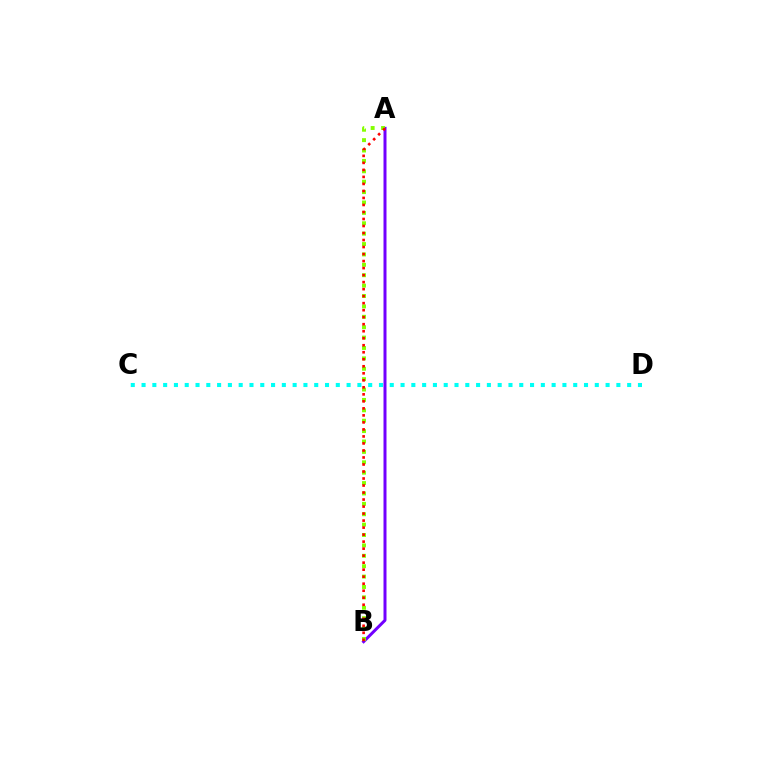{('C', 'D'): [{'color': '#00fff6', 'line_style': 'dotted', 'thickness': 2.93}], ('A', 'B'): [{'color': '#7200ff', 'line_style': 'solid', 'thickness': 2.16}, {'color': '#84ff00', 'line_style': 'dotted', 'thickness': 2.82}, {'color': '#ff0000', 'line_style': 'dotted', 'thickness': 1.91}]}